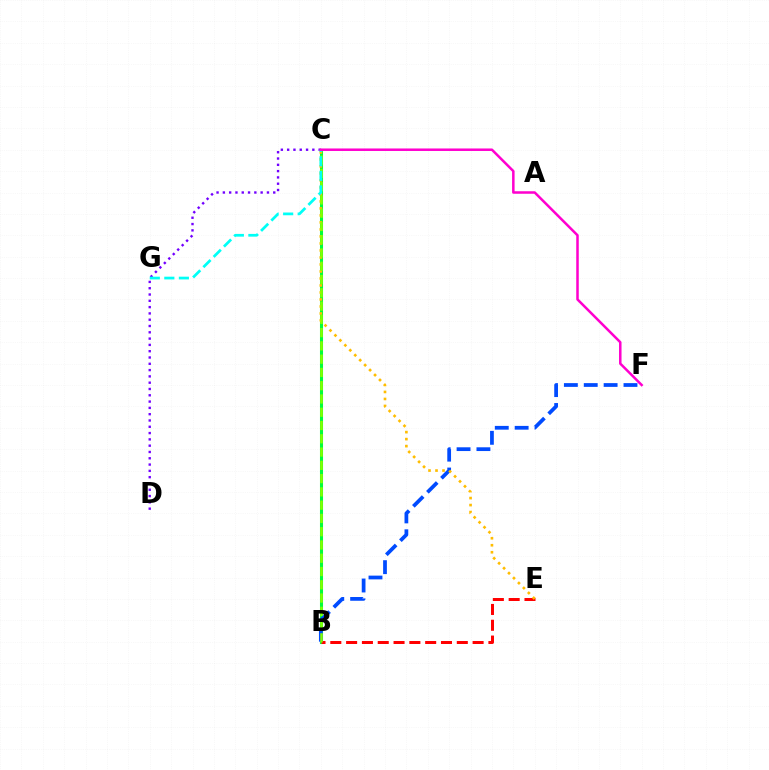{('B', 'C'): [{'color': '#00ff39', 'line_style': 'solid', 'thickness': 2.21}, {'color': '#84ff00', 'line_style': 'dashed', 'thickness': 1.8}], ('C', 'D'): [{'color': '#7200ff', 'line_style': 'dotted', 'thickness': 1.71}], ('B', 'F'): [{'color': '#004bff', 'line_style': 'dashed', 'thickness': 2.7}], ('B', 'E'): [{'color': '#ff0000', 'line_style': 'dashed', 'thickness': 2.15}], ('C', 'E'): [{'color': '#ffbd00', 'line_style': 'dotted', 'thickness': 1.9}], ('C', 'G'): [{'color': '#00fff6', 'line_style': 'dashed', 'thickness': 1.98}], ('C', 'F'): [{'color': '#ff00cf', 'line_style': 'solid', 'thickness': 1.8}]}